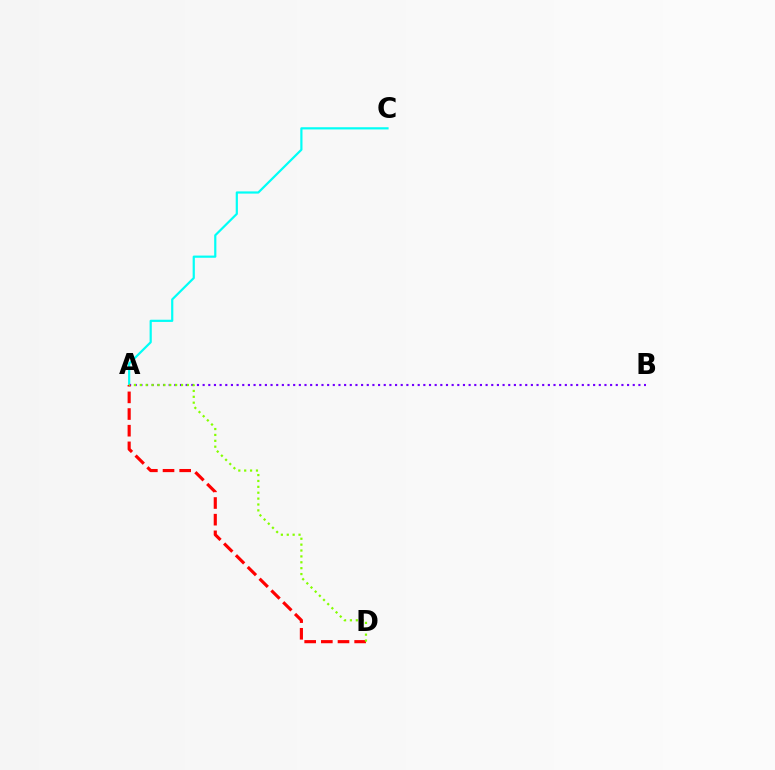{('A', 'C'): [{'color': '#00fff6', 'line_style': 'solid', 'thickness': 1.58}], ('A', 'B'): [{'color': '#7200ff', 'line_style': 'dotted', 'thickness': 1.54}], ('A', 'D'): [{'color': '#ff0000', 'line_style': 'dashed', 'thickness': 2.26}, {'color': '#84ff00', 'line_style': 'dotted', 'thickness': 1.6}]}